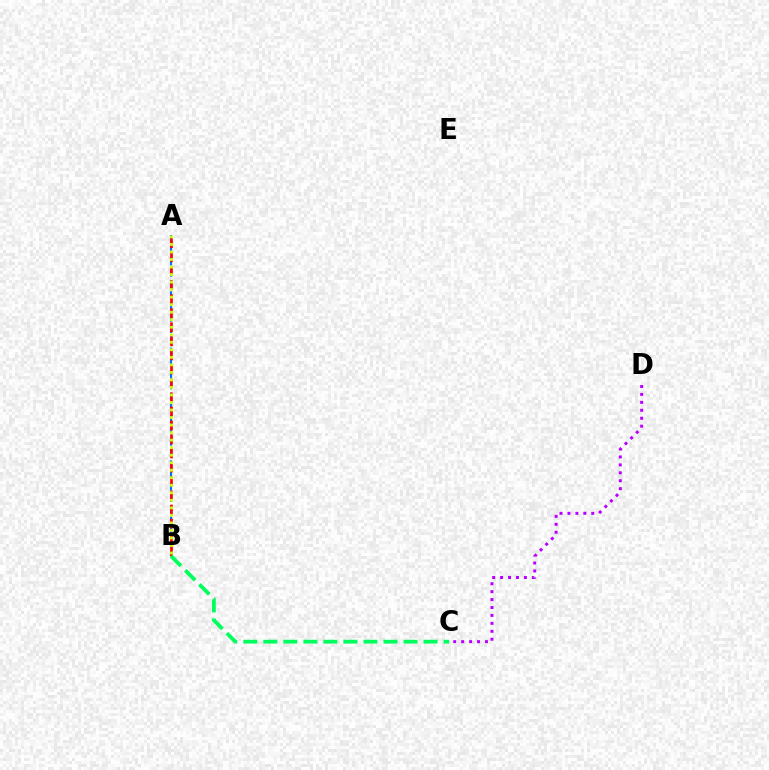{('A', 'B'): [{'color': '#0074ff', 'line_style': 'dashed', 'thickness': 1.53}, {'color': '#ff0000', 'line_style': 'dashed', 'thickness': 1.9}, {'color': '#d1ff00', 'line_style': 'dotted', 'thickness': 2.04}], ('C', 'D'): [{'color': '#b900ff', 'line_style': 'dotted', 'thickness': 2.16}], ('B', 'C'): [{'color': '#00ff5c', 'line_style': 'dashed', 'thickness': 2.72}]}